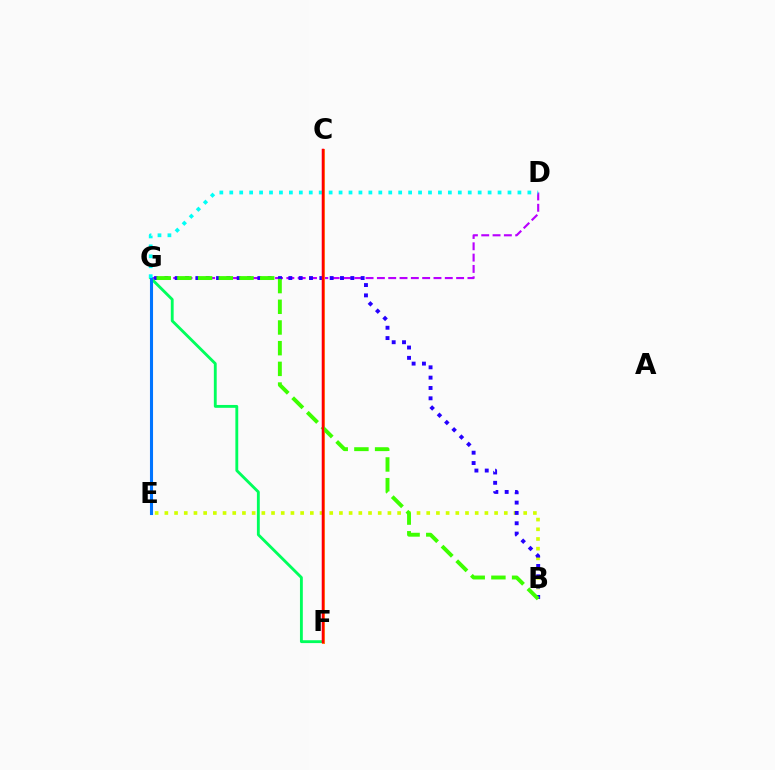{('B', 'E'): [{'color': '#d1ff00', 'line_style': 'dotted', 'thickness': 2.63}], ('D', 'G'): [{'color': '#b900ff', 'line_style': 'dashed', 'thickness': 1.54}, {'color': '#00fff6', 'line_style': 'dotted', 'thickness': 2.7}], ('B', 'G'): [{'color': '#2500ff', 'line_style': 'dotted', 'thickness': 2.81}, {'color': '#3dff00', 'line_style': 'dashed', 'thickness': 2.81}], ('F', 'G'): [{'color': '#00ff5c', 'line_style': 'solid', 'thickness': 2.05}], ('E', 'G'): [{'color': '#0074ff', 'line_style': 'solid', 'thickness': 2.22}], ('C', 'F'): [{'color': '#ff9400', 'line_style': 'solid', 'thickness': 2.18}, {'color': '#ff00ac', 'line_style': 'solid', 'thickness': 1.66}, {'color': '#ff0000', 'line_style': 'solid', 'thickness': 1.67}]}